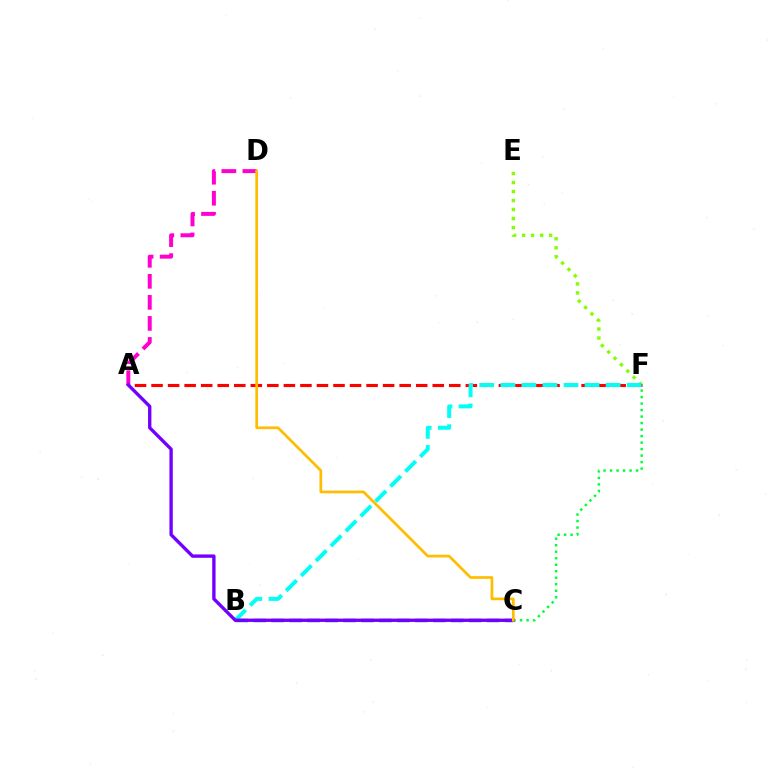{('E', 'F'): [{'color': '#84ff00', 'line_style': 'dotted', 'thickness': 2.44}], ('A', 'F'): [{'color': '#ff0000', 'line_style': 'dashed', 'thickness': 2.25}], ('C', 'F'): [{'color': '#00ff39', 'line_style': 'dotted', 'thickness': 1.77}], ('A', 'D'): [{'color': '#ff00cf', 'line_style': 'dashed', 'thickness': 2.86}], ('B', 'C'): [{'color': '#004bff', 'line_style': 'dashed', 'thickness': 2.44}], ('B', 'F'): [{'color': '#00fff6', 'line_style': 'dashed', 'thickness': 2.86}], ('A', 'C'): [{'color': '#7200ff', 'line_style': 'solid', 'thickness': 2.41}], ('C', 'D'): [{'color': '#ffbd00', 'line_style': 'solid', 'thickness': 1.95}]}